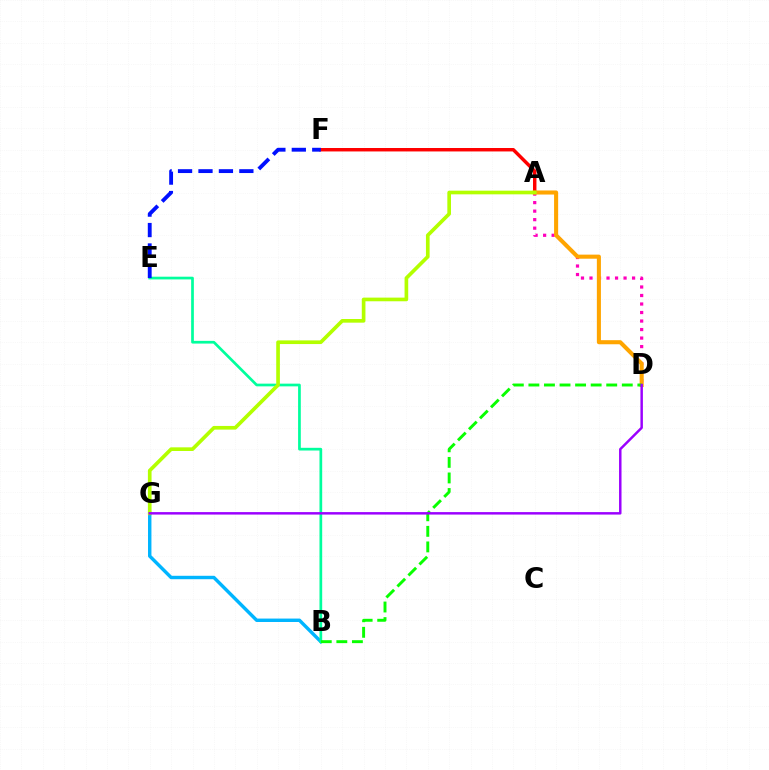{('A', 'F'): [{'color': '#ff0000', 'line_style': 'solid', 'thickness': 2.48}], ('B', 'G'): [{'color': '#00b5ff', 'line_style': 'solid', 'thickness': 2.46}], ('B', 'E'): [{'color': '#00ff9d', 'line_style': 'solid', 'thickness': 1.95}], ('A', 'D'): [{'color': '#ff00bd', 'line_style': 'dotted', 'thickness': 2.31}, {'color': '#ffa500', 'line_style': 'solid', 'thickness': 2.93}], ('E', 'F'): [{'color': '#0010ff', 'line_style': 'dashed', 'thickness': 2.78}], ('B', 'D'): [{'color': '#08ff00', 'line_style': 'dashed', 'thickness': 2.11}], ('A', 'G'): [{'color': '#b3ff00', 'line_style': 'solid', 'thickness': 2.64}], ('D', 'G'): [{'color': '#9b00ff', 'line_style': 'solid', 'thickness': 1.78}]}